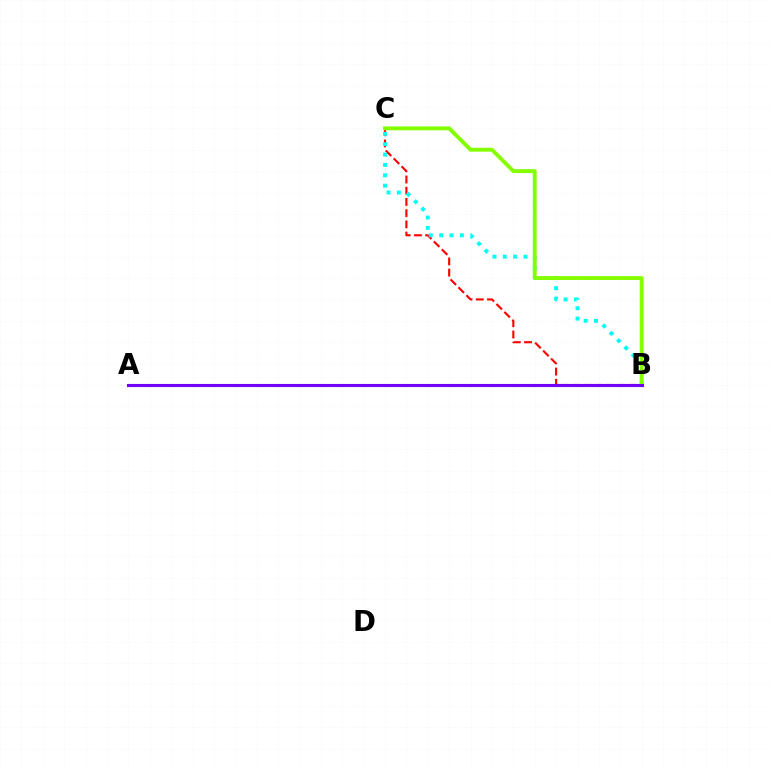{('B', 'C'): [{'color': '#ff0000', 'line_style': 'dashed', 'thickness': 1.52}, {'color': '#00fff6', 'line_style': 'dotted', 'thickness': 2.81}, {'color': '#84ff00', 'line_style': 'solid', 'thickness': 2.8}], ('A', 'B'): [{'color': '#7200ff', 'line_style': 'solid', 'thickness': 2.23}]}